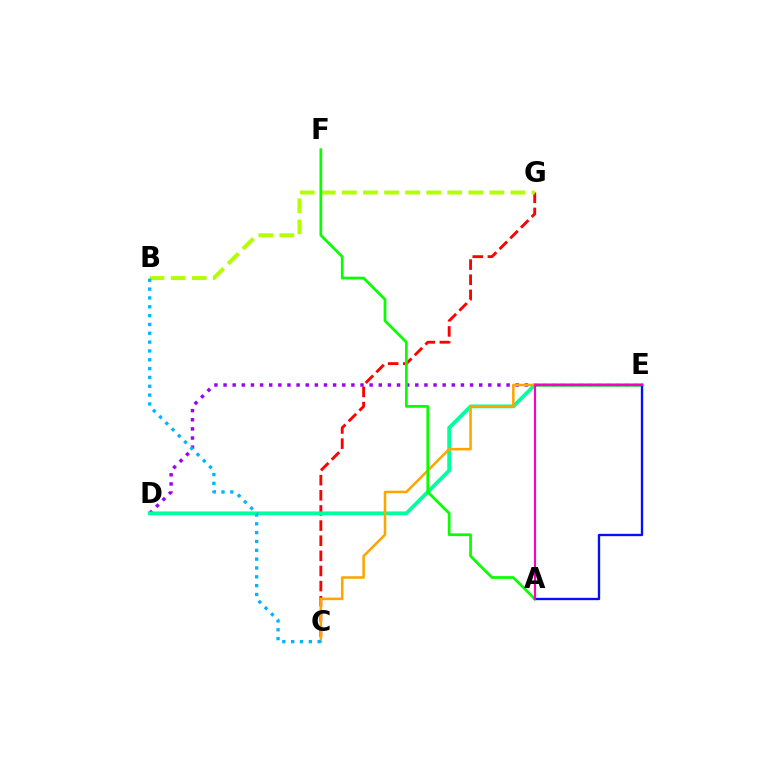{('D', 'E'): [{'color': '#9b00ff', 'line_style': 'dotted', 'thickness': 2.48}, {'color': '#00ff9d', 'line_style': 'solid', 'thickness': 2.74}], ('C', 'G'): [{'color': '#ff0000', 'line_style': 'dashed', 'thickness': 2.06}], ('B', 'G'): [{'color': '#b3ff00', 'line_style': 'dashed', 'thickness': 2.86}], ('C', 'E'): [{'color': '#ffa500', 'line_style': 'solid', 'thickness': 1.83}], ('B', 'C'): [{'color': '#00b5ff', 'line_style': 'dotted', 'thickness': 2.4}], ('A', 'F'): [{'color': '#08ff00', 'line_style': 'solid', 'thickness': 1.96}], ('A', 'E'): [{'color': '#0010ff', 'line_style': 'solid', 'thickness': 1.67}, {'color': '#ff00bd', 'line_style': 'solid', 'thickness': 1.55}]}